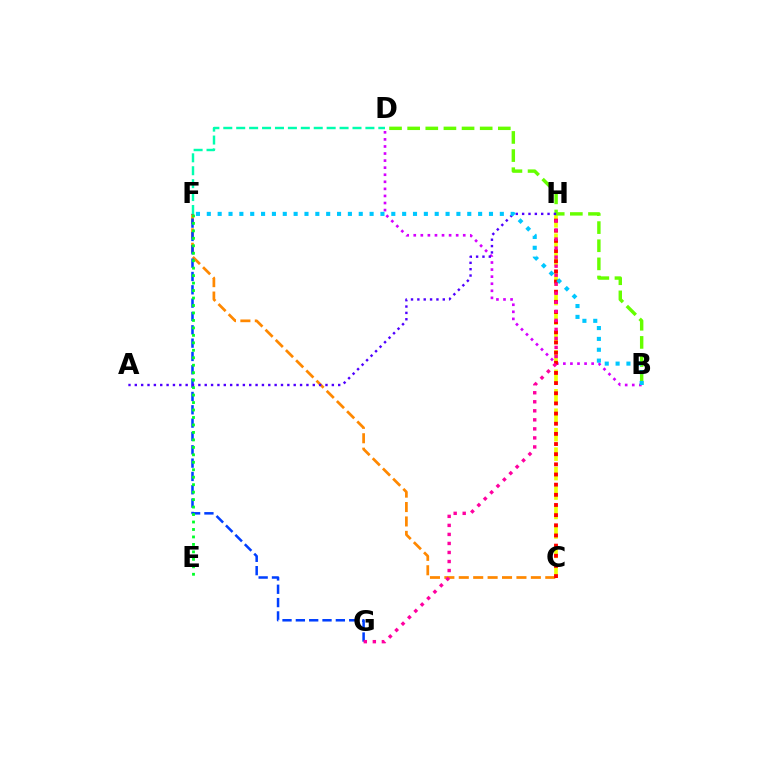{('C', 'F'): [{'color': '#ff8800', 'line_style': 'dashed', 'thickness': 1.96}], ('F', 'G'): [{'color': '#003fff', 'line_style': 'dashed', 'thickness': 1.81}], ('C', 'H'): [{'color': '#eeff00', 'line_style': 'dashed', 'thickness': 2.64}, {'color': '#ff0000', 'line_style': 'dotted', 'thickness': 2.76}], ('B', 'D'): [{'color': '#d600ff', 'line_style': 'dotted', 'thickness': 1.92}, {'color': '#66ff00', 'line_style': 'dashed', 'thickness': 2.46}], ('E', 'F'): [{'color': '#00ff27', 'line_style': 'dotted', 'thickness': 2.03}], ('D', 'F'): [{'color': '#00ffaf', 'line_style': 'dashed', 'thickness': 1.76}], ('G', 'H'): [{'color': '#ff00a0', 'line_style': 'dotted', 'thickness': 2.45}], ('A', 'H'): [{'color': '#4f00ff', 'line_style': 'dotted', 'thickness': 1.73}], ('B', 'F'): [{'color': '#00c7ff', 'line_style': 'dotted', 'thickness': 2.95}]}